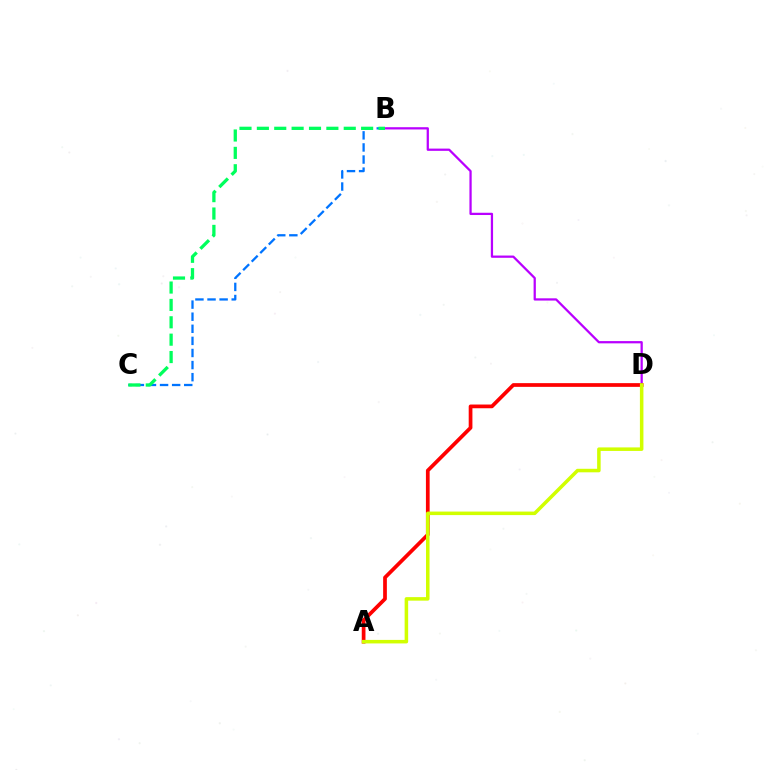{('B', 'C'): [{'color': '#0074ff', 'line_style': 'dashed', 'thickness': 1.64}, {'color': '#00ff5c', 'line_style': 'dashed', 'thickness': 2.36}], ('B', 'D'): [{'color': '#b900ff', 'line_style': 'solid', 'thickness': 1.62}], ('A', 'D'): [{'color': '#ff0000', 'line_style': 'solid', 'thickness': 2.68}, {'color': '#d1ff00', 'line_style': 'solid', 'thickness': 2.54}]}